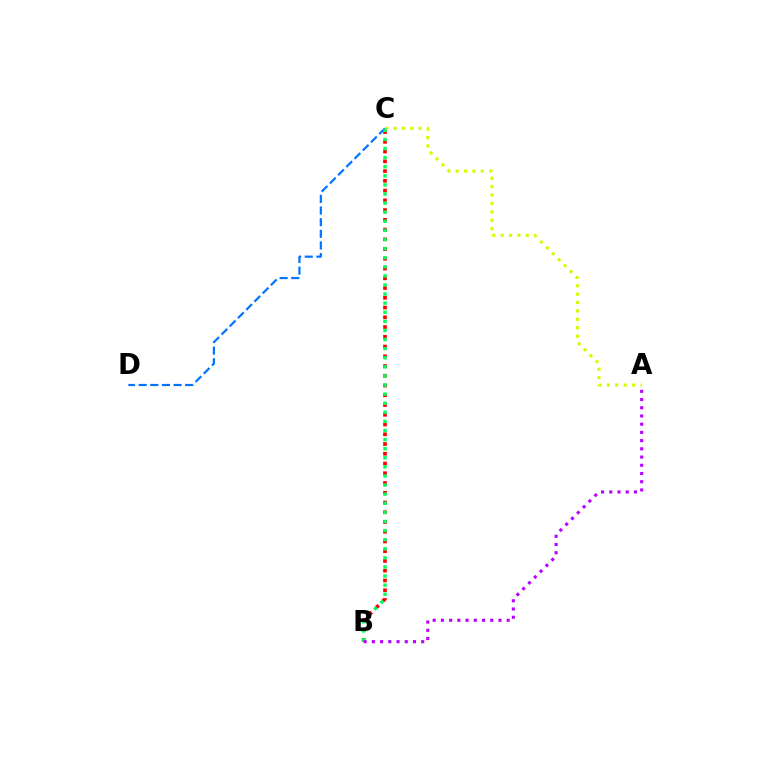{('A', 'C'): [{'color': '#d1ff00', 'line_style': 'dotted', 'thickness': 2.28}], ('B', 'C'): [{'color': '#ff0000', 'line_style': 'dotted', 'thickness': 2.65}, {'color': '#00ff5c', 'line_style': 'dotted', 'thickness': 2.47}], ('C', 'D'): [{'color': '#0074ff', 'line_style': 'dashed', 'thickness': 1.58}], ('A', 'B'): [{'color': '#b900ff', 'line_style': 'dotted', 'thickness': 2.23}]}